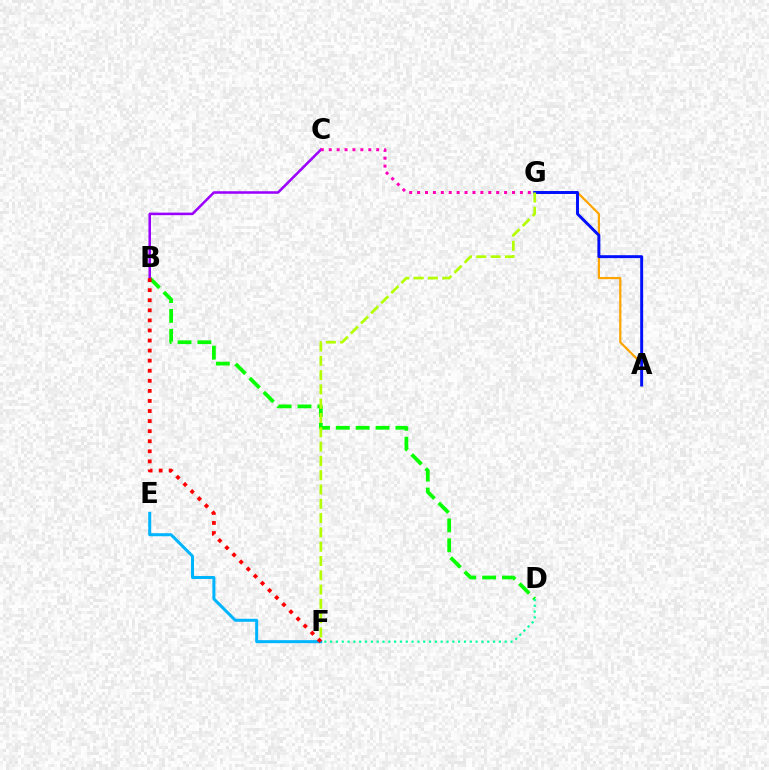{('B', 'D'): [{'color': '#08ff00', 'line_style': 'dashed', 'thickness': 2.7}], ('A', 'G'): [{'color': '#ffa500', 'line_style': 'solid', 'thickness': 1.59}, {'color': '#0010ff', 'line_style': 'solid', 'thickness': 2.12}], ('D', 'F'): [{'color': '#00ff9d', 'line_style': 'dotted', 'thickness': 1.58}], ('F', 'G'): [{'color': '#b3ff00', 'line_style': 'dashed', 'thickness': 1.94}], ('E', 'F'): [{'color': '#00b5ff', 'line_style': 'solid', 'thickness': 2.17}], ('B', 'C'): [{'color': '#9b00ff', 'line_style': 'solid', 'thickness': 1.83}], ('C', 'G'): [{'color': '#ff00bd', 'line_style': 'dotted', 'thickness': 2.15}], ('B', 'F'): [{'color': '#ff0000', 'line_style': 'dotted', 'thickness': 2.74}]}